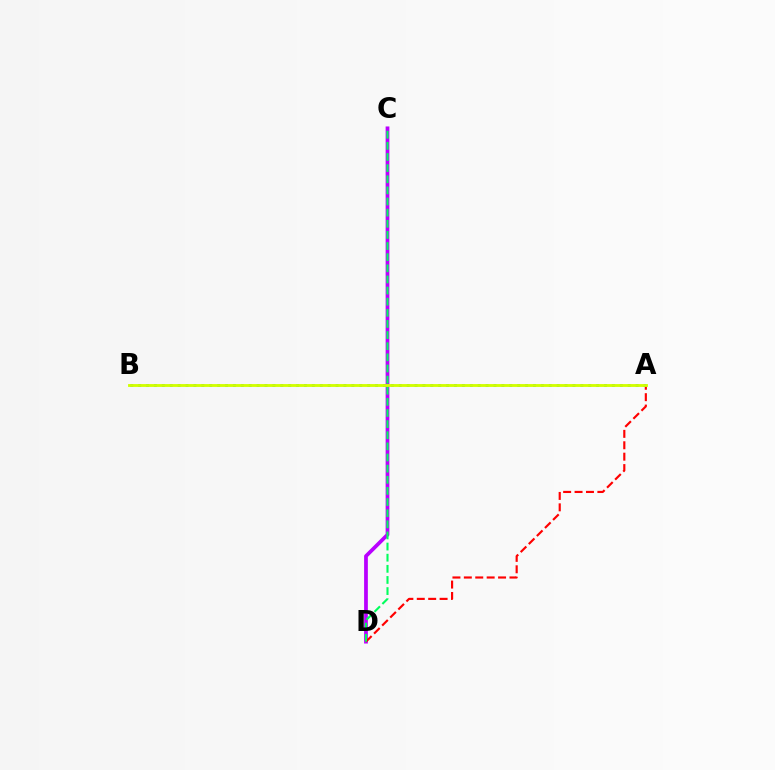{('C', 'D'): [{'color': '#b900ff', 'line_style': 'solid', 'thickness': 2.69}, {'color': '#00ff5c', 'line_style': 'dashed', 'thickness': 1.51}], ('A', 'D'): [{'color': '#ff0000', 'line_style': 'dashed', 'thickness': 1.55}], ('A', 'B'): [{'color': '#0074ff', 'line_style': 'dotted', 'thickness': 2.15}, {'color': '#d1ff00', 'line_style': 'solid', 'thickness': 2.05}]}